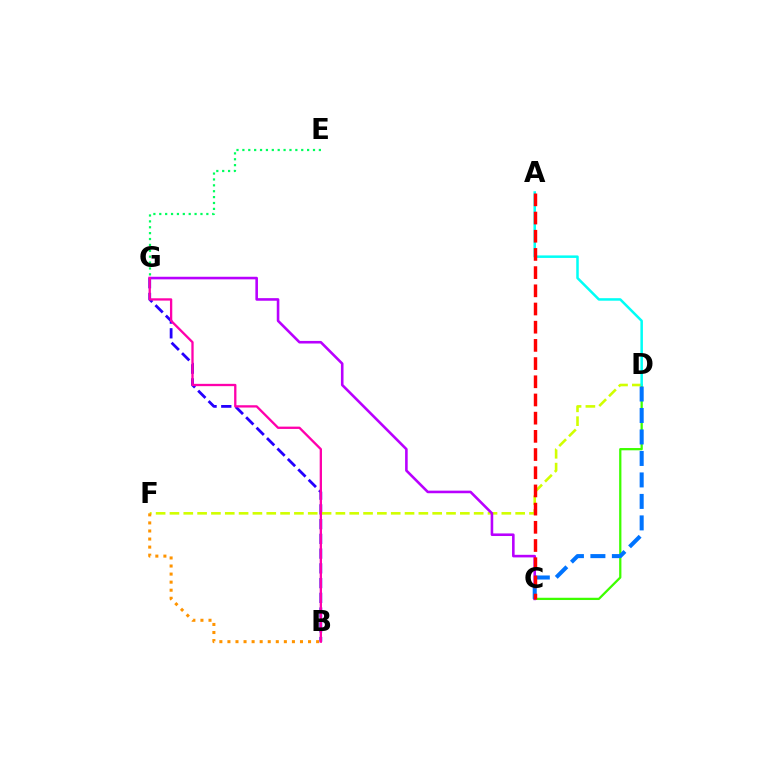{('C', 'D'): [{'color': '#3dff00', 'line_style': 'solid', 'thickness': 1.63}, {'color': '#0074ff', 'line_style': 'dashed', 'thickness': 2.92}], ('B', 'G'): [{'color': '#2500ff', 'line_style': 'dashed', 'thickness': 2.0}, {'color': '#ff00ac', 'line_style': 'solid', 'thickness': 1.67}], ('D', 'F'): [{'color': '#d1ff00', 'line_style': 'dashed', 'thickness': 1.88}], ('C', 'G'): [{'color': '#b900ff', 'line_style': 'solid', 'thickness': 1.86}], ('B', 'F'): [{'color': '#ff9400', 'line_style': 'dotted', 'thickness': 2.19}], ('A', 'D'): [{'color': '#00fff6', 'line_style': 'solid', 'thickness': 1.81}], ('A', 'C'): [{'color': '#ff0000', 'line_style': 'dashed', 'thickness': 2.47}], ('E', 'G'): [{'color': '#00ff5c', 'line_style': 'dotted', 'thickness': 1.6}]}